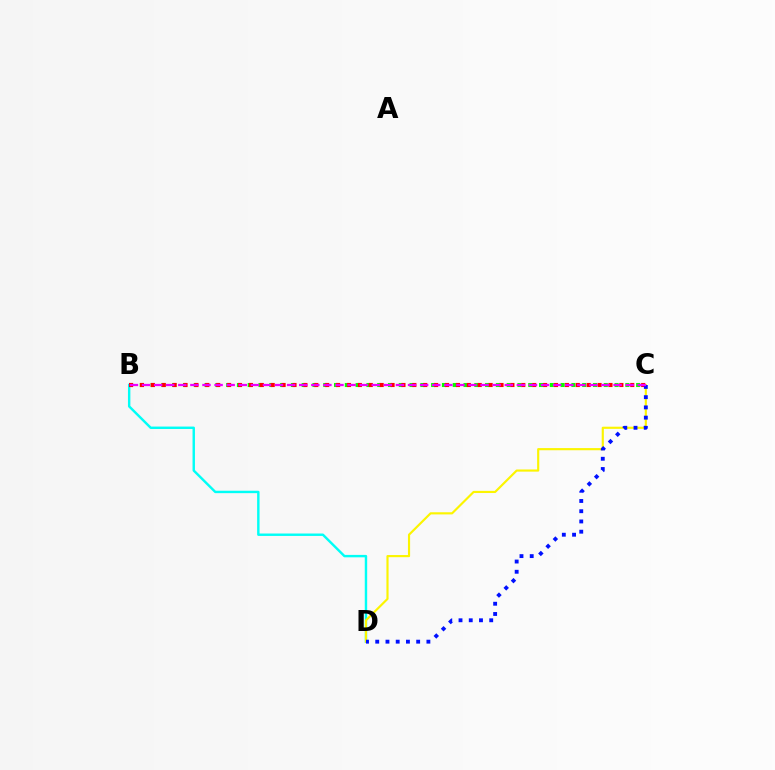{('B', 'D'): [{'color': '#00fff6', 'line_style': 'solid', 'thickness': 1.74}], ('B', 'C'): [{'color': '#08ff00', 'line_style': 'dotted', 'thickness': 2.93}, {'color': '#ff0000', 'line_style': 'dotted', 'thickness': 2.96}, {'color': '#ee00ff', 'line_style': 'dashed', 'thickness': 1.64}], ('C', 'D'): [{'color': '#fcf500', 'line_style': 'solid', 'thickness': 1.55}, {'color': '#0010ff', 'line_style': 'dotted', 'thickness': 2.78}]}